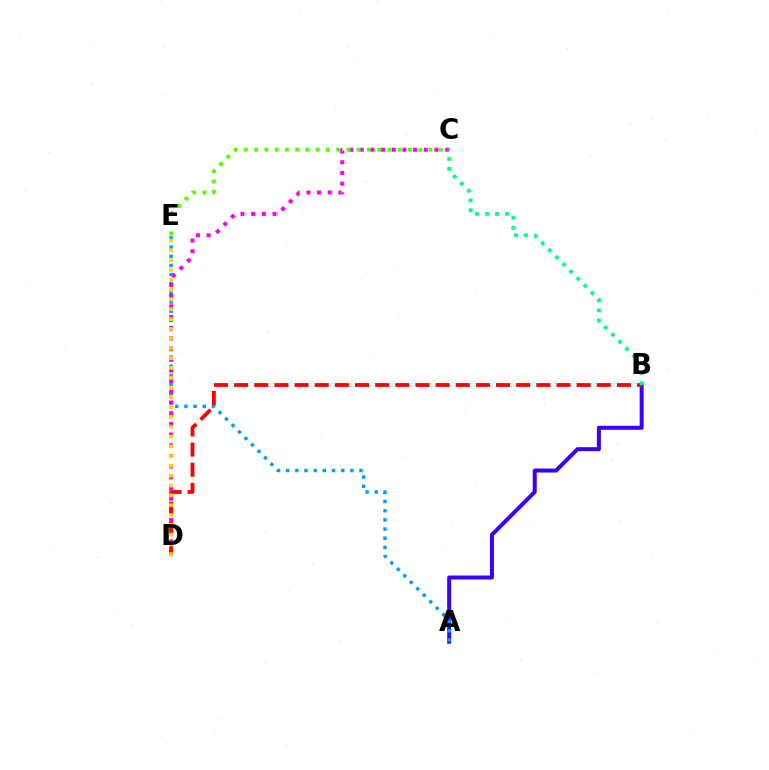{('A', 'B'): [{'color': '#3700ff', 'line_style': 'solid', 'thickness': 2.88}], ('A', 'E'): [{'color': '#009eff', 'line_style': 'dotted', 'thickness': 2.49}], ('C', 'D'): [{'color': '#ff00ed', 'line_style': 'dotted', 'thickness': 2.9}], ('B', 'D'): [{'color': '#ff0000', 'line_style': 'dashed', 'thickness': 2.74}], ('C', 'E'): [{'color': '#4fff00', 'line_style': 'dotted', 'thickness': 2.79}], ('D', 'E'): [{'color': '#ffd500', 'line_style': 'dotted', 'thickness': 2.66}], ('B', 'C'): [{'color': '#00ff86', 'line_style': 'dotted', 'thickness': 2.73}]}